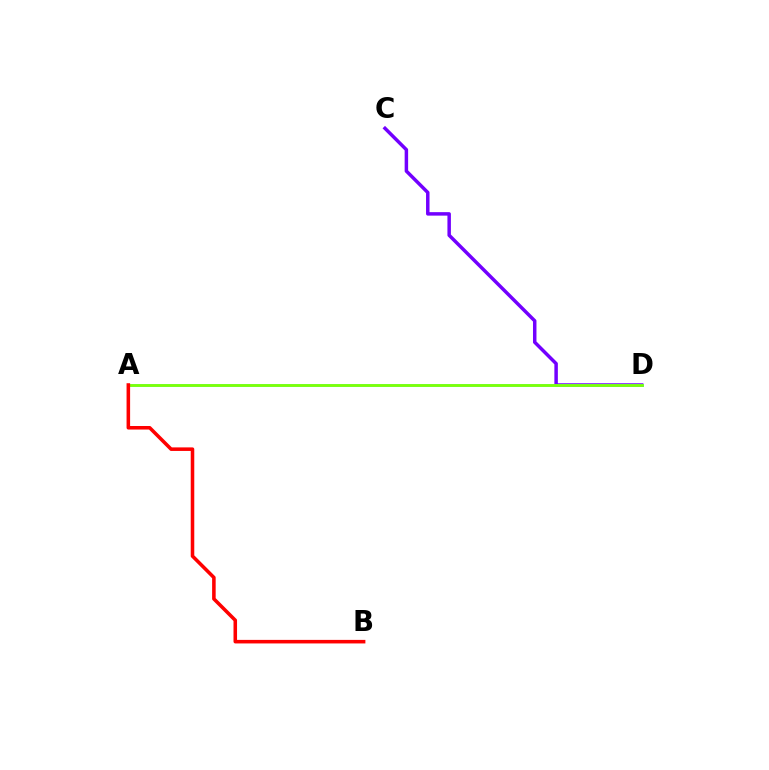{('C', 'D'): [{'color': '#7200ff', 'line_style': 'solid', 'thickness': 2.5}], ('A', 'D'): [{'color': '#00fff6', 'line_style': 'solid', 'thickness': 1.93}, {'color': '#84ff00', 'line_style': 'solid', 'thickness': 1.95}], ('A', 'B'): [{'color': '#ff0000', 'line_style': 'solid', 'thickness': 2.55}]}